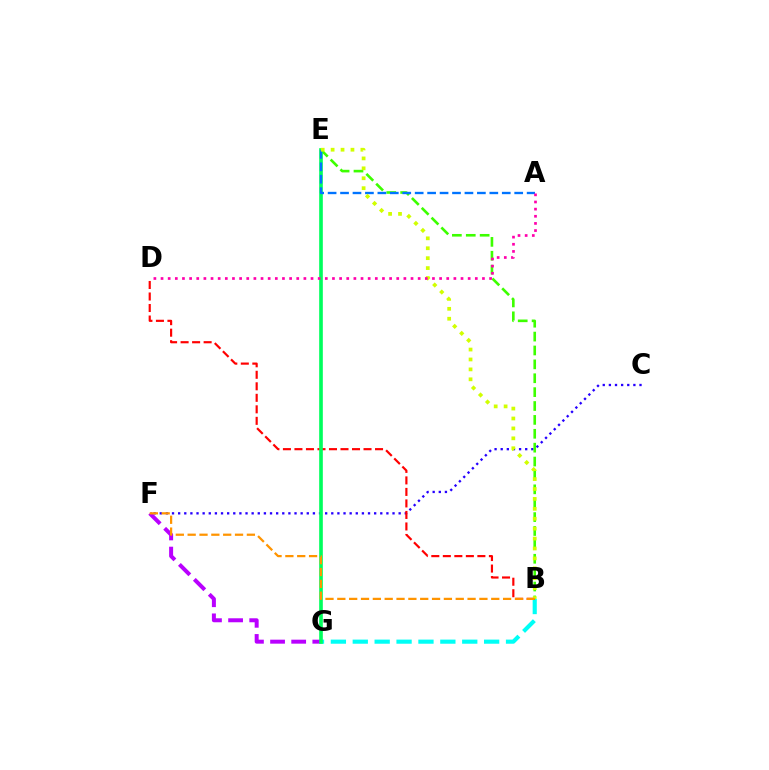{('C', 'F'): [{'color': '#2500ff', 'line_style': 'dotted', 'thickness': 1.66}], ('B', 'G'): [{'color': '#00fff6', 'line_style': 'dashed', 'thickness': 2.97}], ('B', 'E'): [{'color': '#3dff00', 'line_style': 'dashed', 'thickness': 1.89}, {'color': '#d1ff00', 'line_style': 'dotted', 'thickness': 2.69}], ('F', 'G'): [{'color': '#b900ff', 'line_style': 'dashed', 'thickness': 2.87}], ('B', 'D'): [{'color': '#ff0000', 'line_style': 'dashed', 'thickness': 1.56}], ('E', 'G'): [{'color': '#00ff5c', 'line_style': 'solid', 'thickness': 2.62}], ('A', 'E'): [{'color': '#0074ff', 'line_style': 'dashed', 'thickness': 1.69}], ('A', 'D'): [{'color': '#ff00ac', 'line_style': 'dotted', 'thickness': 1.94}], ('B', 'F'): [{'color': '#ff9400', 'line_style': 'dashed', 'thickness': 1.61}]}